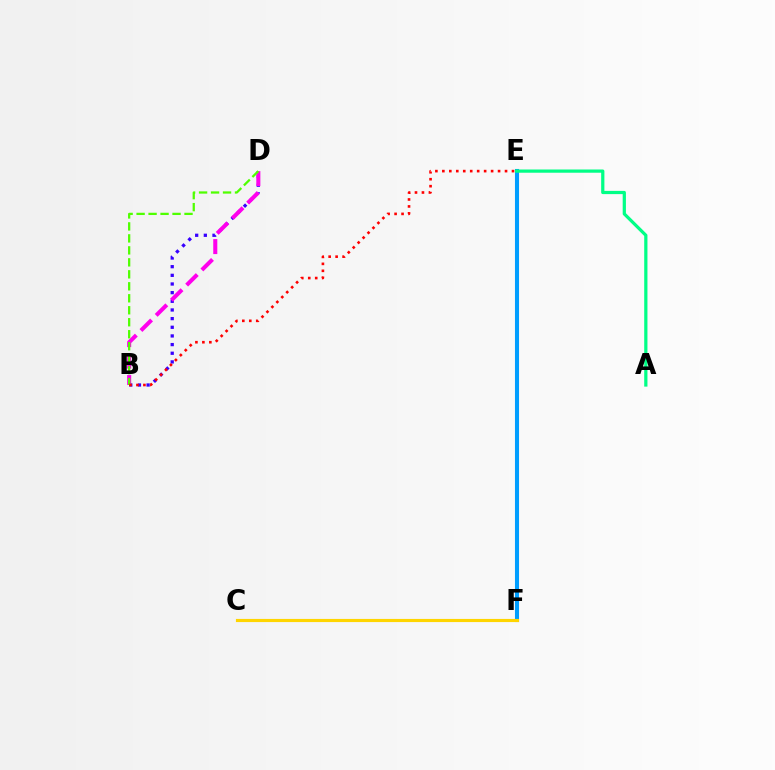{('B', 'D'): [{'color': '#3700ff', 'line_style': 'dotted', 'thickness': 2.35}, {'color': '#ff00ed', 'line_style': 'dashed', 'thickness': 2.92}, {'color': '#4fff00', 'line_style': 'dashed', 'thickness': 1.63}], ('E', 'F'): [{'color': '#009eff', 'line_style': 'solid', 'thickness': 2.93}], ('A', 'E'): [{'color': '#00ff86', 'line_style': 'solid', 'thickness': 2.32}], ('B', 'E'): [{'color': '#ff0000', 'line_style': 'dotted', 'thickness': 1.89}], ('C', 'F'): [{'color': '#ffd500', 'line_style': 'solid', 'thickness': 2.26}]}